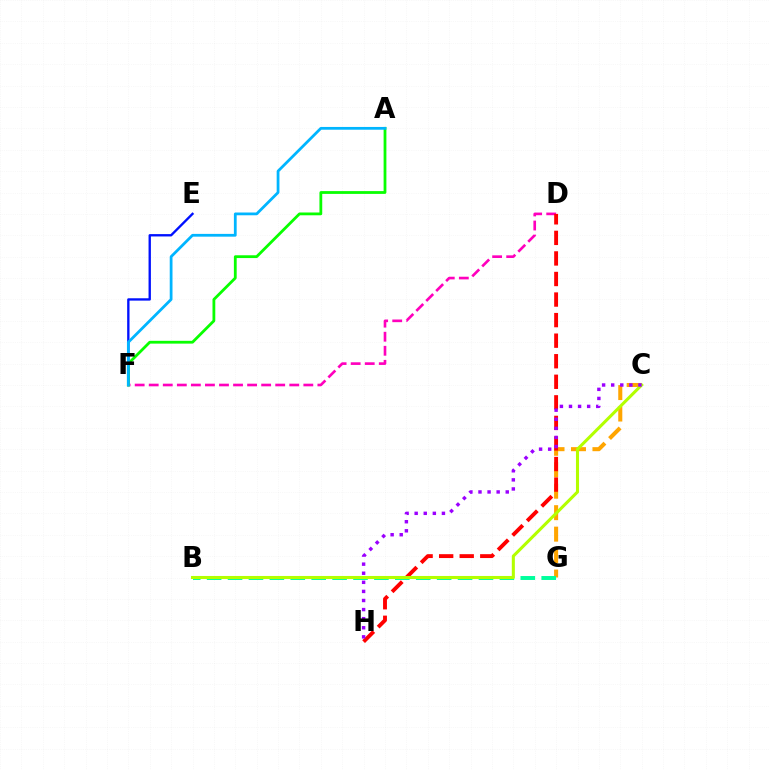{('E', 'F'): [{'color': '#0010ff', 'line_style': 'solid', 'thickness': 1.69}], ('D', 'F'): [{'color': '#ff00bd', 'line_style': 'dashed', 'thickness': 1.91}], ('A', 'F'): [{'color': '#08ff00', 'line_style': 'solid', 'thickness': 2.01}, {'color': '#00b5ff', 'line_style': 'solid', 'thickness': 2.0}], ('C', 'G'): [{'color': '#ffa500', 'line_style': 'dashed', 'thickness': 2.92}], ('B', 'G'): [{'color': '#00ff9d', 'line_style': 'dashed', 'thickness': 2.84}], ('D', 'H'): [{'color': '#ff0000', 'line_style': 'dashed', 'thickness': 2.79}], ('B', 'C'): [{'color': '#b3ff00', 'line_style': 'solid', 'thickness': 2.21}], ('C', 'H'): [{'color': '#9b00ff', 'line_style': 'dotted', 'thickness': 2.47}]}